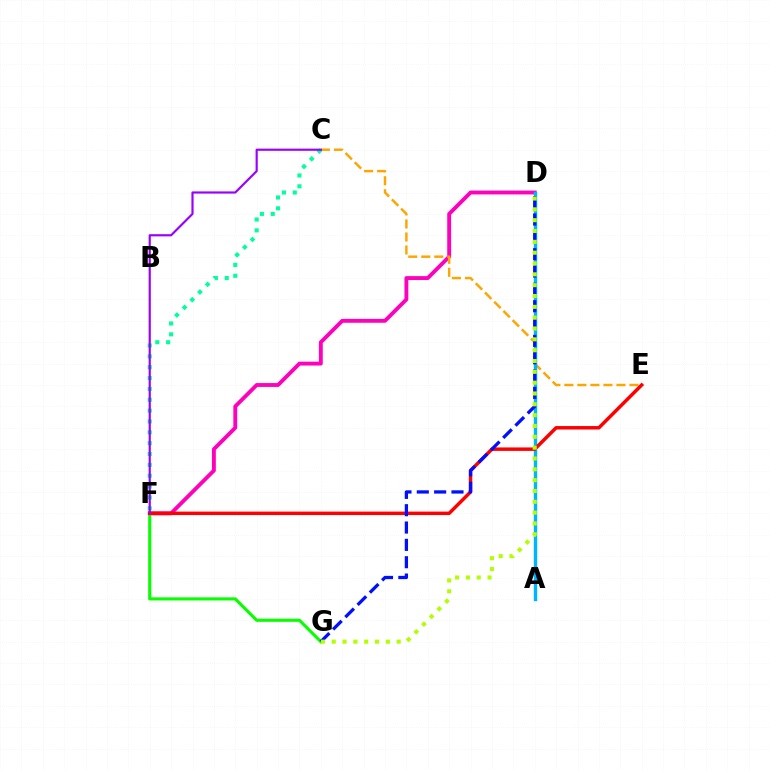{('D', 'F'): [{'color': '#ff00bd', 'line_style': 'solid', 'thickness': 2.78}], ('C', 'E'): [{'color': '#ffa500', 'line_style': 'dashed', 'thickness': 1.77}], ('F', 'G'): [{'color': '#08ff00', 'line_style': 'solid', 'thickness': 2.23}], ('A', 'D'): [{'color': '#00b5ff', 'line_style': 'solid', 'thickness': 2.46}], ('C', 'F'): [{'color': '#00ff9d', 'line_style': 'dotted', 'thickness': 2.95}, {'color': '#9b00ff', 'line_style': 'solid', 'thickness': 1.56}], ('E', 'F'): [{'color': '#ff0000', 'line_style': 'solid', 'thickness': 2.5}], ('D', 'G'): [{'color': '#0010ff', 'line_style': 'dashed', 'thickness': 2.36}, {'color': '#b3ff00', 'line_style': 'dotted', 'thickness': 2.94}]}